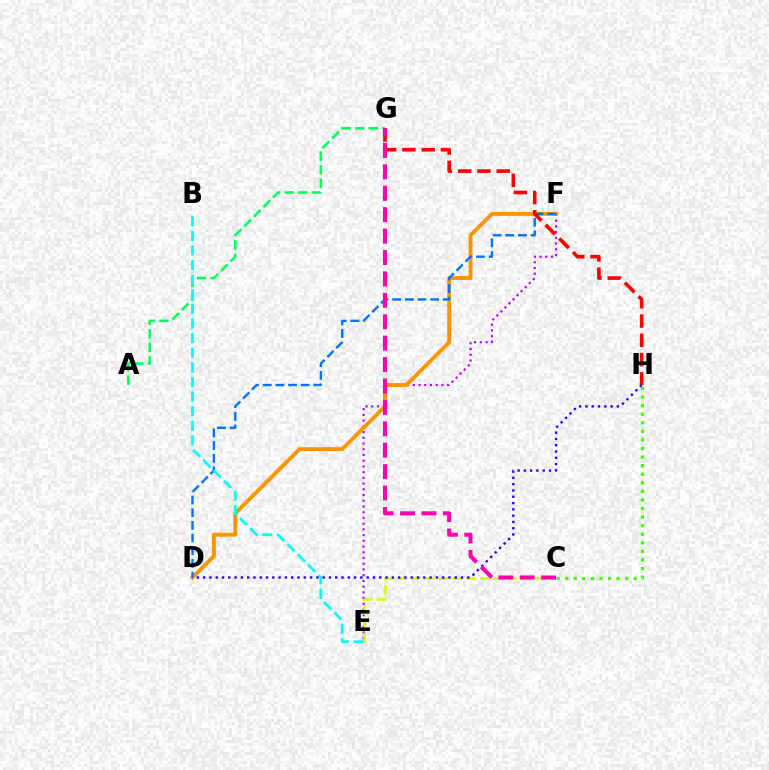{('E', 'F'): [{'color': '#b900ff', 'line_style': 'dotted', 'thickness': 1.56}], ('C', 'E'): [{'color': '#d1ff00', 'line_style': 'dashed', 'thickness': 1.88}], ('C', 'H'): [{'color': '#3dff00', 'line_style': 'dotted', 'thickness': 2.33}], ('A', 'G'): [{'color': '#00ff5c', 'line_style': 'dashed', 'thickness': 1.84}], ('D', 'F'): [{'color': '#ff9400', 'line_style': 'solid', 'thickness': 2.82}, {'color': '#0074ff', 'line_style': 'dashed', 'thickness': 1.72}], ('B', 'E'): [{'color': '#00fff6', 'line_style': 'dashed', 'thickness': 1.98}], ('G', 'H'): [{'color': '#ff0000', 'line_style': 'dashed', 'thickness': 2.62}], ('D', 'H'): [{'color': '#2500ff', 'line_style': 'dotted', 'thickness': 1.71}], ('C', 'G'): [{'color': '#ff00ac', 'line_style': 'dashed', 'thickness': 2.91}]}